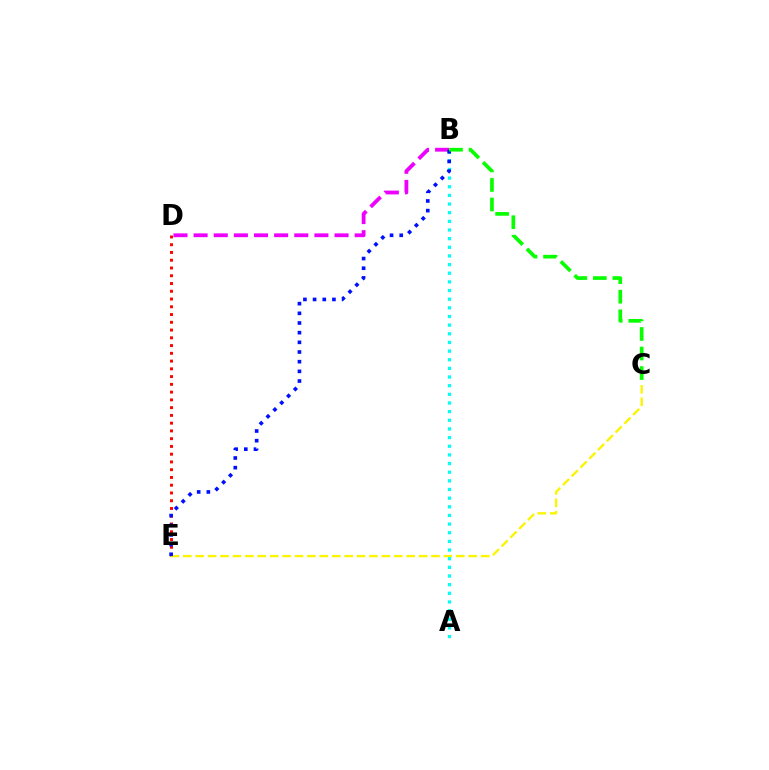{('D', 'E'): [{'color': '#ff0000', 'line_style': 'dotted', 'thickness': 2.11}], ('B', 'D'): [{'color': '#ee00ff', 'line_style': 'dashed', 'thickness': 2.74}], ('C', 'E'): [{'color': '#fcf500', 'line_style': 'dashed', 'thickness': 1.69}], ('A', 'B'): [{'color': '#00fff6', 'line_style': 'dotted', 'thickness': 2.35}], ('B', 'E'): [{'color': '#0010ff', 'line_style': 'dotted', 'thickness': 2.63}], ('B', 'C'): [{'color': '#08ff00', 'line_style': 'dashed', 'thickness': 2.66}]}